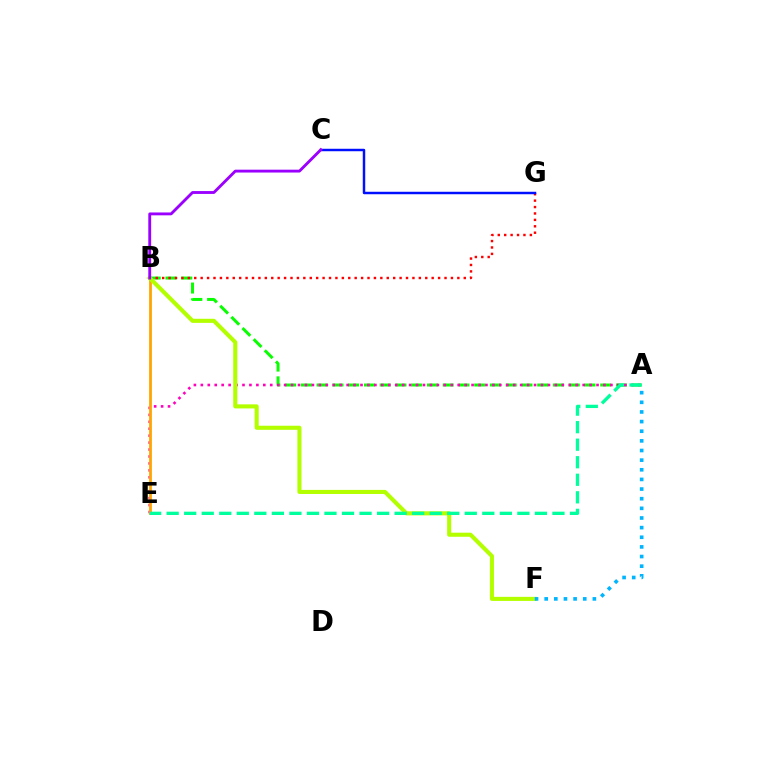{('A', 'B'): [{'color': '#08ff00', 'line_style': 'dashed', 'thickness': 2.14}], ('A', 'E'): [{'color': '#ff00bd', 'line_style': 'dotted', 'thickness': 1.89}, {'color': '#00ff9d', 'line_style': 'dashed', 'thickness': 2.38}], ('B', 'G'): [{'color': '#ff0000', 'line_style': 'dotted', 'thickness': 1.74}], ('B', 'E'): [{'color': '#ffa500', 'line_style': 'solid', 'thickness': 2.0}], ('B', 'F'): [{'color': '#b3ff00', 'line_style': 'solid', 'thickness': 2.94}], ('A', 'F'): [{'color': '#00b5ff', 'line_style': 'dotted', 'thickness': 2.62}], ('C', 'G'): [{'color': '#0010ff', 'line_style': 'solid', 'thickness': 1.77}], ('B', 'C'): [{'color': '#9b00ff', 'line_style': 'solid', 'thickness': 2.06}]}